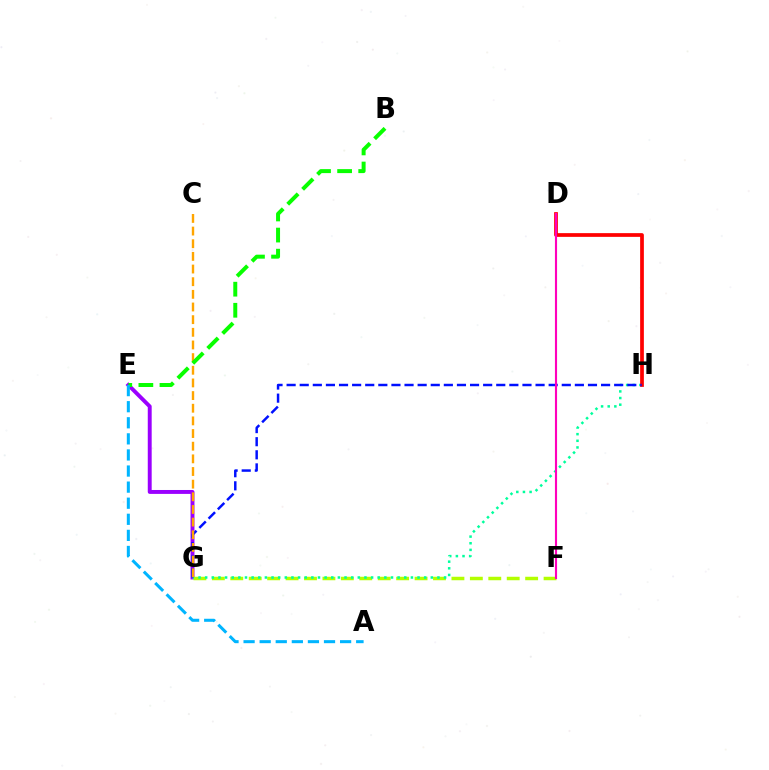{('E', 'G'): [{'color': '#9b00ff', 'line_style': 'solid', 'thickness': 2.82}], ('F', 'G'): [{'color': '#b3ff00', 'line_style': 'dashed', 'thickness': 2.5}], ('G', 'H'): [{'color': '#00ff9d', 'line_style': 'dotted', 'thickness': 1.8}, {'color': '#0010ff', 'line_style': 'dashed', 'thickness': 1.78}], ('D', 'H'): [{'color': '#ff0000', 'line_style': 'solid', 'thickness': 2.69}], ('D', 'F'): [{'color': '#ff00bd', 'line_style': 'solid', 'thickness': 1.54}], ('C', 'G'): [{'color': '#ffa500', 'line_style': 'dashed', 'thickness': 1.72}], ('B', 'E'): [{'color': '#08ff00', 'line_style': 'dashed', 'thickness': 2.87}], ('A', 'E'): [{'color': '#00b5ff', 'line_style': 'dashed', 'thickness': 2.19}]}